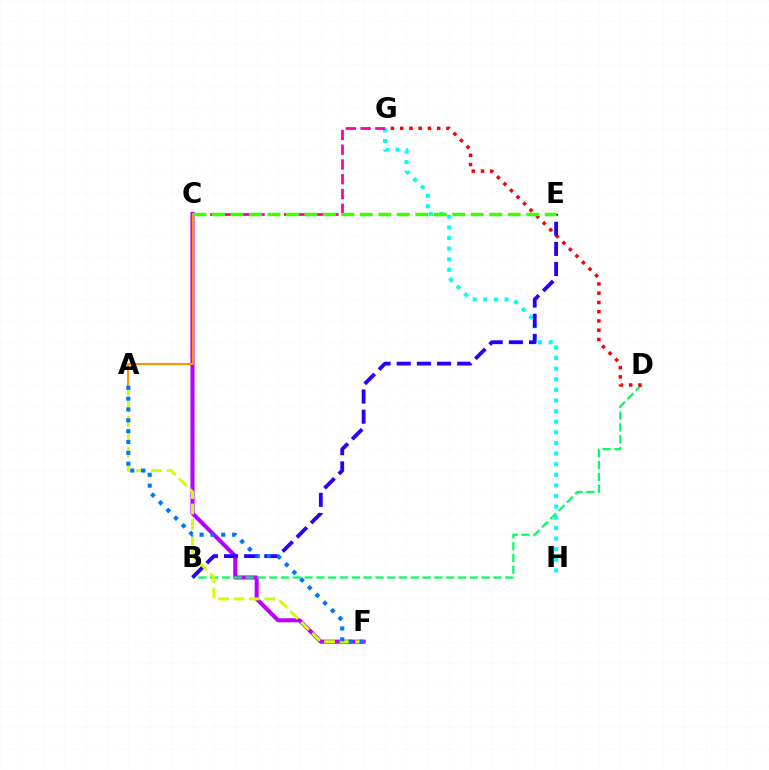{('C', 'F'): [{'color': '#b900ff', 'line_style': 'solid', 'thickness': 2.92}], ('G', 'H'): [{'color': '#00fff6', 'line_style': 'dotted', 'thickness': 2.89}], ('B', 'D'): [{'color': '#00ff5c', 'line_style': 'dashed', 'thickness': 1.6}], ('D', 'G'): [{'color': '#ff0000', 'line_style': 'dotted', 'thickness': 2.51}], ('A', 'F'): [{'color': '#d1ff00', 'line_style': 'dashed', 'thickness': 2.1}, {'color': '#0074ff', 'line_style': 'dotted', 'thickness': 2.95}], ('B', 'E'): [{'color': '#2500ff', 'line_style': 'dashed', 'thickness': 2.74}], ('C', 'G'): [{'color': '#ff00ac', 'line_style': 'dashed', 'thickness': 2.01}], ('A', 'C'): [{'color': '#ff9400', 'line_style': 'solid', 'thickness': 1.52}], ('C', 'E'): [{'color': '#3dff00', 'line_style': 'dashed', 'thickness': 2.51}]}